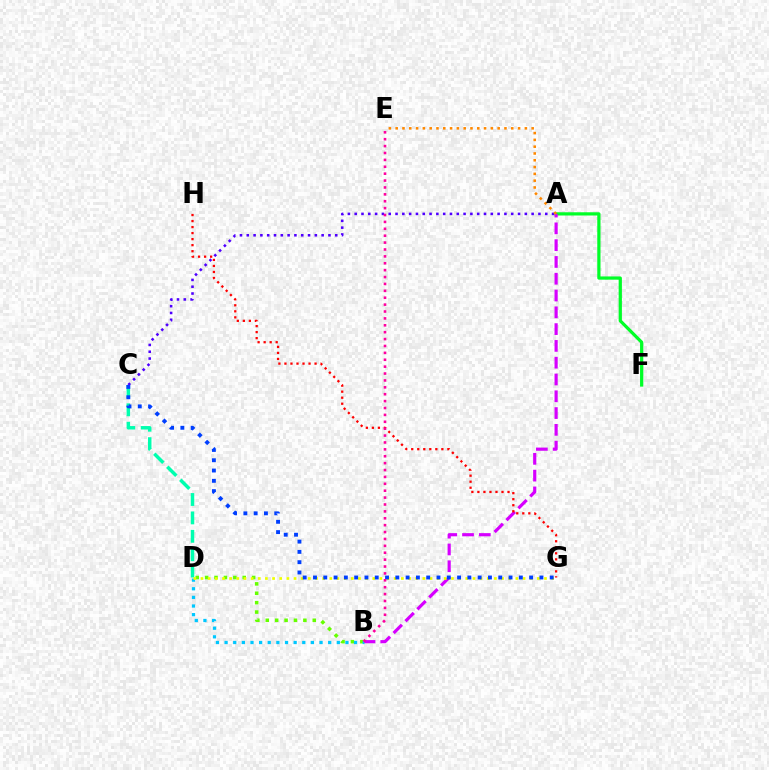{('A', 'C'): [{'color': '#4f00ff', 'line_style': 'dotted', 'thickness': 1.85}], ('A', 'F'): [{'color': '#00ff27', 'line_style': 'solid', 'thickness': 2.33}], ('A', 'B'): [{'color': '#d600ff', 'line_style': 'dashed', 'thickness': 2.28}], ('G', 'H'): [{'color': '#ff0000', 'line_style': 'dotted', 'thickness': 1.64}], ('B', 'D'): [{'color': '#66ff00', 'line_style': 'dotted', 'thickness': 2.55}, {'color': '#00c7ff', 'line_style': 'dotted', 'thickness': 2.35}], ('C', 'D'): [{'color': '#00ffaf', 'line_style': 'dashed', 'thickness': 2.5}], ('A', 'E'): [{'color': '#ff8800', 'line_style': 'dotted', 'thickness': 1.85}], ('D', 'G'): [{'color': '#eeff00', 'line_style': 'dotted', 'thickness': 1.94}], ('C', 'G'): [{'color': '#003fff', 'line_style': 'dotted', 'thickness': 2.8}], ('B', 'E'): [{'color': '#ff00a0', 'line_style': 'dotted', 'thickness': 1.87}]}